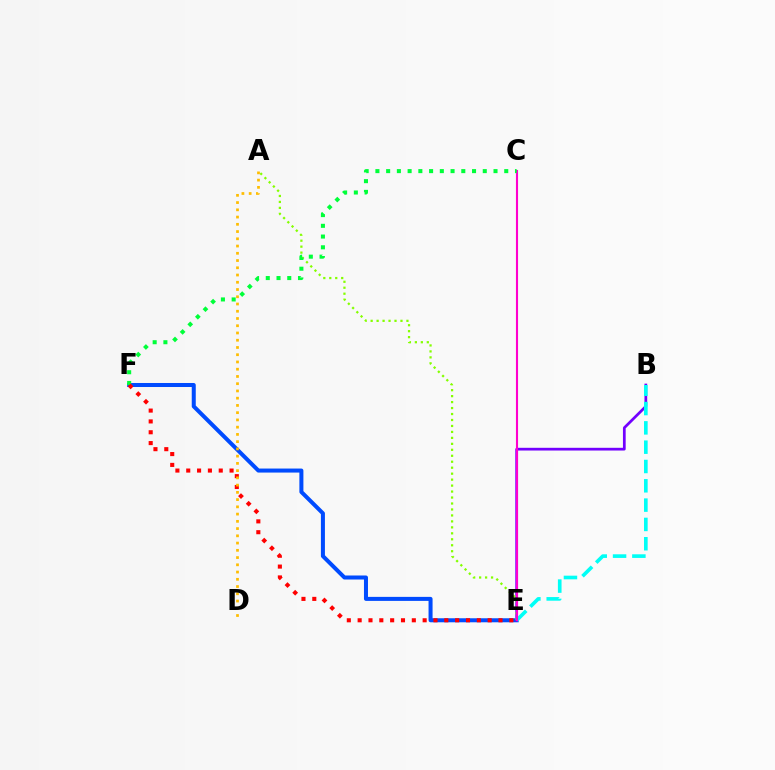{('E', 'F'): [{'color': '#004bff', 'line_style': 'solid', 'thickness': 2.89}, {'color': '#ff0000', 'line_style': 'dotted', 'thickness': 2.94}], ('B', 'E'): [{'color': '#7200ff', 'line_style': 'solid', 'thickness': 1.97}, {'color': '#00fff6', 'line_style': 'dashed', 'thickness': 2.62}], ('A', 'E'): [{'color': '#84ff00', 'line_style': 'dotted', 'thickness': 1.62}], ('C', 'E'): [{'color': '#ff00cf', 'line_style': 'solid', 'thickness': 1.52}], ('C', 'F'): [{'color': '#00ff39', 'line_style': 'dotted', 'thickness': 2.92}], ('A', 'D'): [{'color': '#ffbd00', 'line_style': 'dotted', 'thickness': 1.97}]}